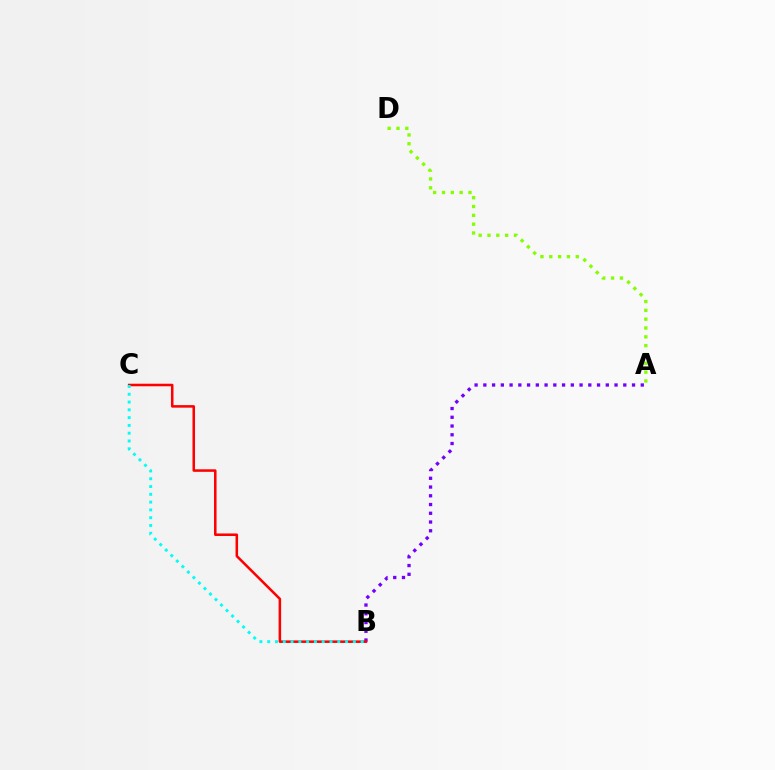{('A', 'B'): [{'color': '#7200ff', 'line_style': 'dotted', 'thickness': 2.38}], ('B', 'C'): [{'color': '#ff0000', 'line_style': 'solid', 'thickness': 1.82}, {'color': '#00fff6', 'line_style': 'dotted', 'thickness': 2.12}], ('A', 'D'): [{'color': '#84ff00', 'line_style': 'dotted', 'thickness': 2.4}]}